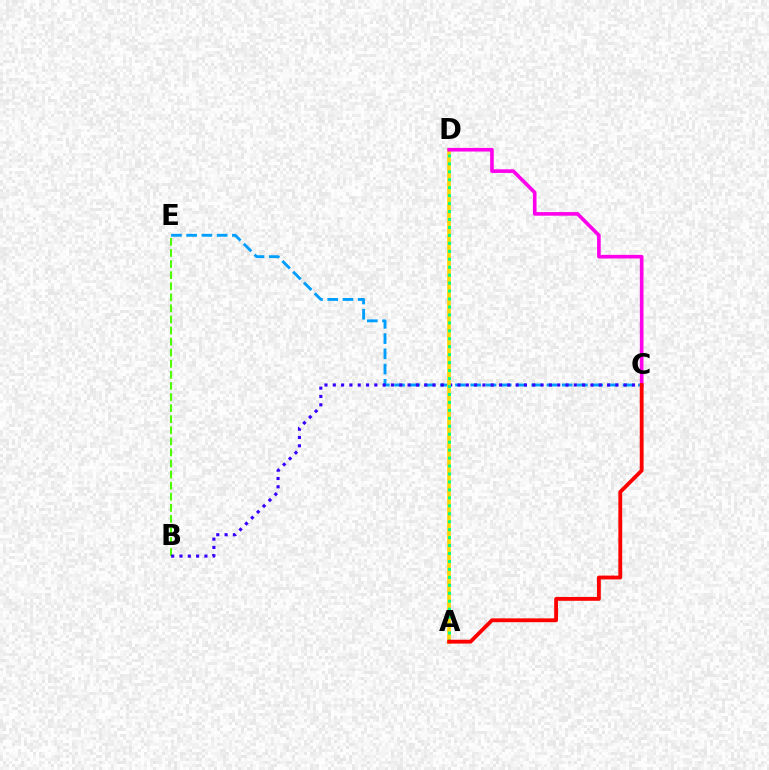{('C', 'E'): [{'color': '#009eff', 'line_style': 'dashed', 'thickness': 2.07}], ('B', 'E'): [{'color': '#4fff00', 'line_style': 'dashed', 'thickness': 1.51}], ('B', 'C'): [{'color': '#3700ff', 'line_style': 'dotted', 'thickness': 2.26}], ('A', 'D'): [{'color': '#ffd500', 'line_style': 'solid', 'thickness': 2.63}, {'color': '#00ff86', 'line_style': 'dotted', 'thickness': 2.16}], ('C', 'D'): [{'color': '#ff00ed', 'line_style': 'solid', 'thickness': 2.61}], ('A', 'C'): [{'color': '#ff0000', 'line_style': 'solid', 'thickness': 2.76}]}